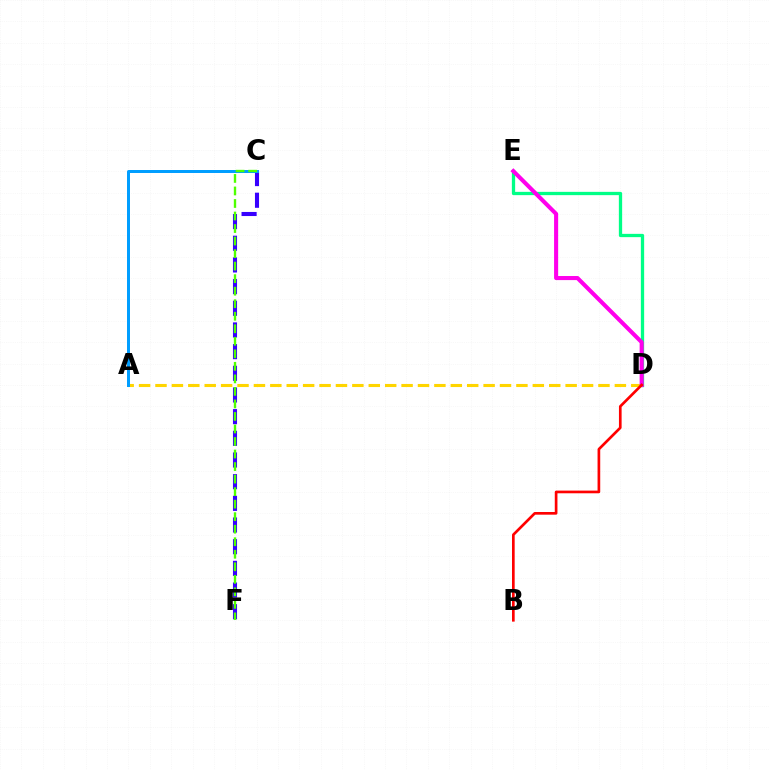{('D', 'E'): [{'color': '#00ff86', 'line_style': 'solid', 'thickness': 2.37}, {'color': '#ff00ed', 'line_style': 'solid', 'thickness': 2.94}], ('C', 'F'): [{'color': '#3700ff', 'line_style': 'dashed', 'thickness': 2.94}, {'color': '#4fff00', 'line_style': 'dashed', 'thickness': 1.7}], ('A', 'D'): [{'color': '#ffd500', 'line_style': 'dashed', 'thickness': 2.23}], ('A', 'C'): [{'color': '#009eff', 'line_style': 'solid', 'thickness': 2.15}], ('B', 'D'): [{'color': '#ff0000', 'line_style': 'solid', 'thickness': 1.93}]}